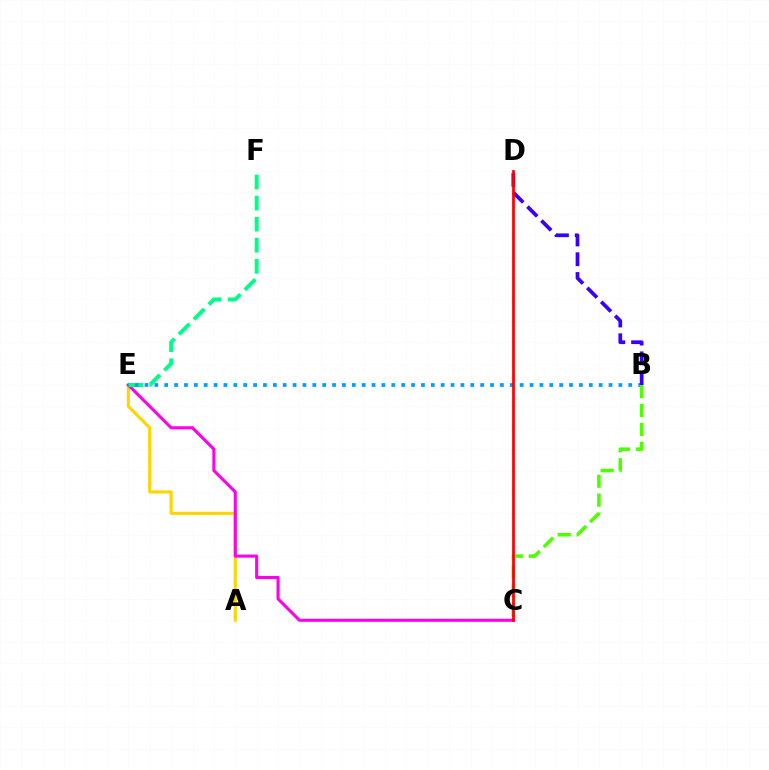{('A', 'E'): [{'color': '#ffd500', 'line_style': 'solid', 'thickness': 2.24}], ('C', 'E'): [{'color': '#ff00ed', 'line_style': 'solid', 'thickness': 2.22}], ('E', 'F'): [{'color': '#00ff86', 'line_style': 'dashed', 'thickness': 2.86}], ('B', 'E'): [{'color': '#009eff', 'line_style': 'dotted', 'thickness': 2.68}], ('B', 'C'): [{'color': '#4fff00', 'line_style': 'dashed', 'thickness': 2.57}], ('B', 'D'): [{'color': '#3700ff', 'line_style': 'dashed', 'thickness': 2.68}], ('C', 'D'): [{'color': '#ff0000', 'line_style': 'solid', 'thickness': 1.98}]}